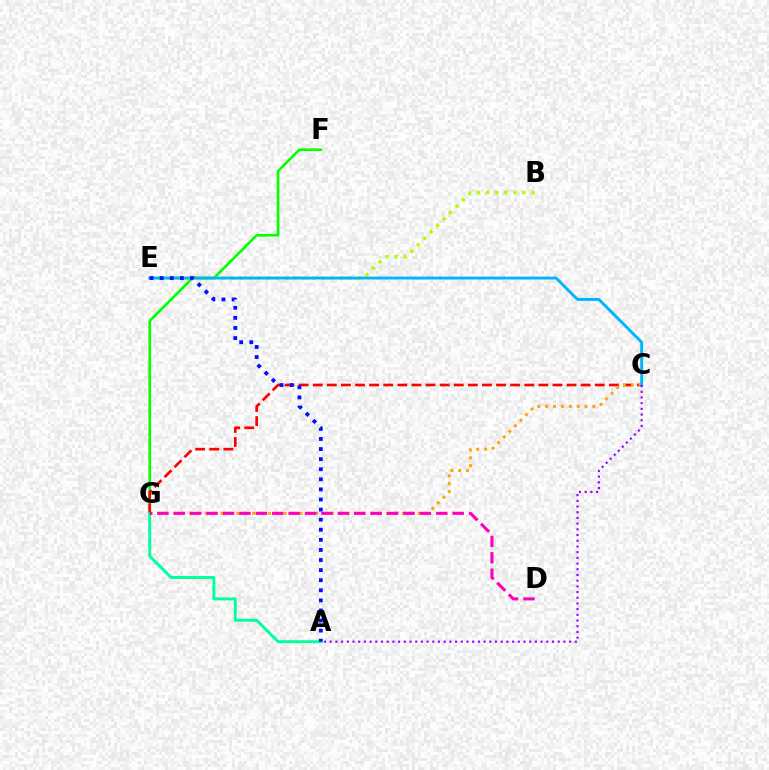{('F', 'G'): [{'color': '#08ff00', 'line_style': 'solid', 'thickness': 1.91}], ('C', 'G'): [{'color': '#ff0000', 'line_style': 'dashed', 'thickness': 1.92}, {'color': '#ffa500', 'line_style': 'dotted', 'thickness': 2.14}], ('B', 'E'): [{'color': '#b3ff00', 'line_style': 'dotted', 'thickness': 2.47}], ('C', 'E'): [{'color': '#00b5ff', 'line_style': 'solid', 'thickness': 2.09}], ('A', 'G'): [{'color': '#00ff9d', 'line_style': 'solid', 'thickness': 2.09}], ('D', 'G'): [{'color': '#ff00bd', 'line_style': 'dashed', 'thickness': 2.23}], ('A', 'C'): [{'color': '#9b00ff', 'line_style': 'dotted', 'thickness': 1.55}], ('A', 'E'): [{'color': '#0010ff', 'line_style': 'dotted', 'thickness': 2.74}]}